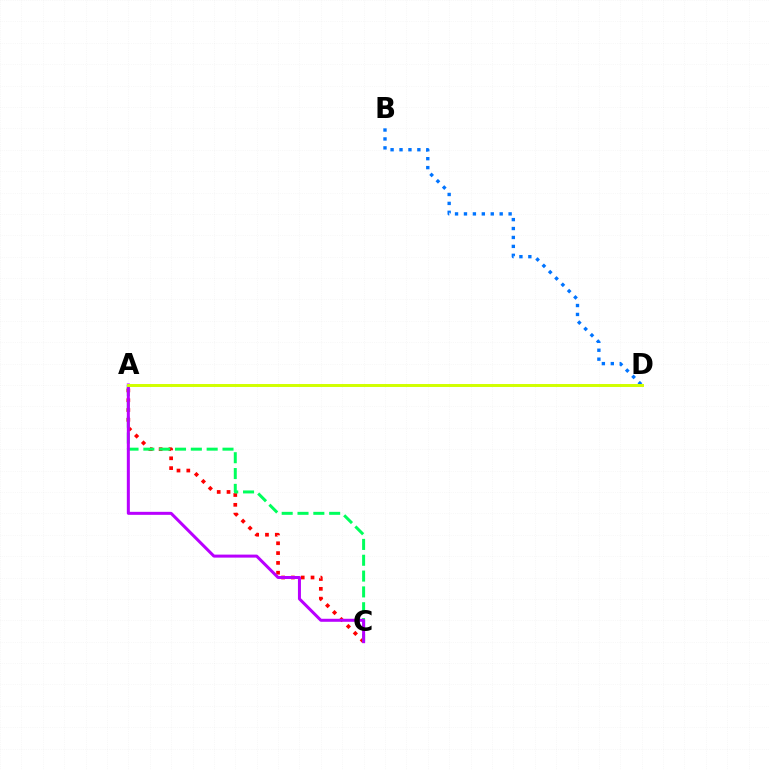{('A', 'C'): [{'color': '#ff0000', 'line_style': 'dotted', 'thickness': 2.67}, {'color': '#00ff5c', 'line_style': 'dashed', 'thickness': 2.15}, {'color': '#b900ff', 'line_style': 'solid', 'thickness': 2.17}], ('B', 'D'): [{'color': '#0074ff', 'line_style': 'dotted', 'thickness': 2.43}], ('A', 'D'): [{'color': '#d1ff00', 'line_style': 'solid', 'thickness': 2.13}]}